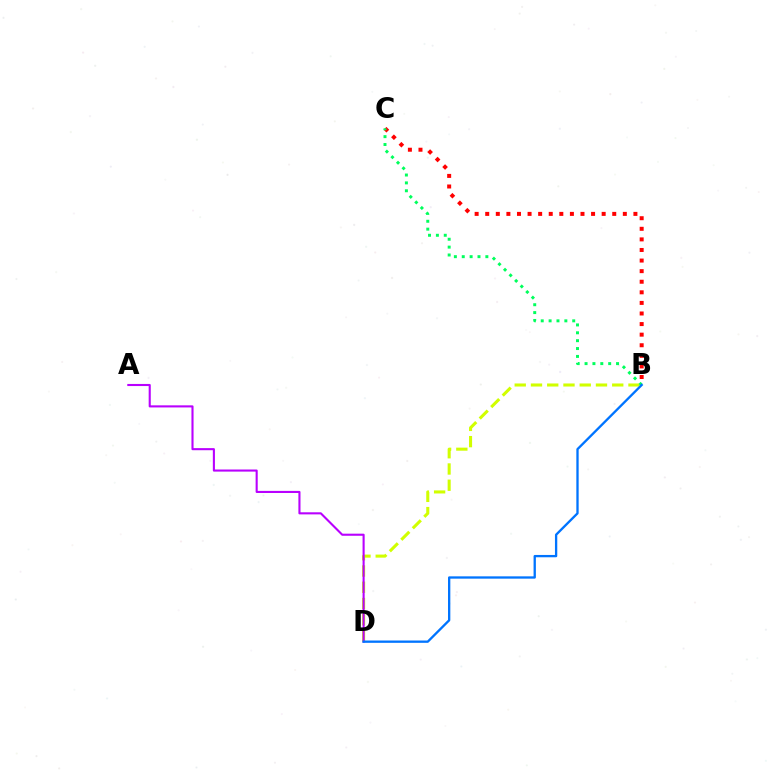{('B', 'D'): [{'color': '#d1ff00', 'line_style': 'dashed', 'thickness': 2.21}, {'color': '#0074ff', 'line_style': 'solid', 'thickness': 1.67}], ('B', 'C'): [{'color': '#ff0000', 'line_style': 'dotted', 'thickness': 2.88}, {'color': '#00ff5c', 'line_style': 'dotted', 'thickness': 2.14}], ('A', 'D'): [{'color': '#b900ff', 'line_style': 'solid', 'thickness': 1.51}]}